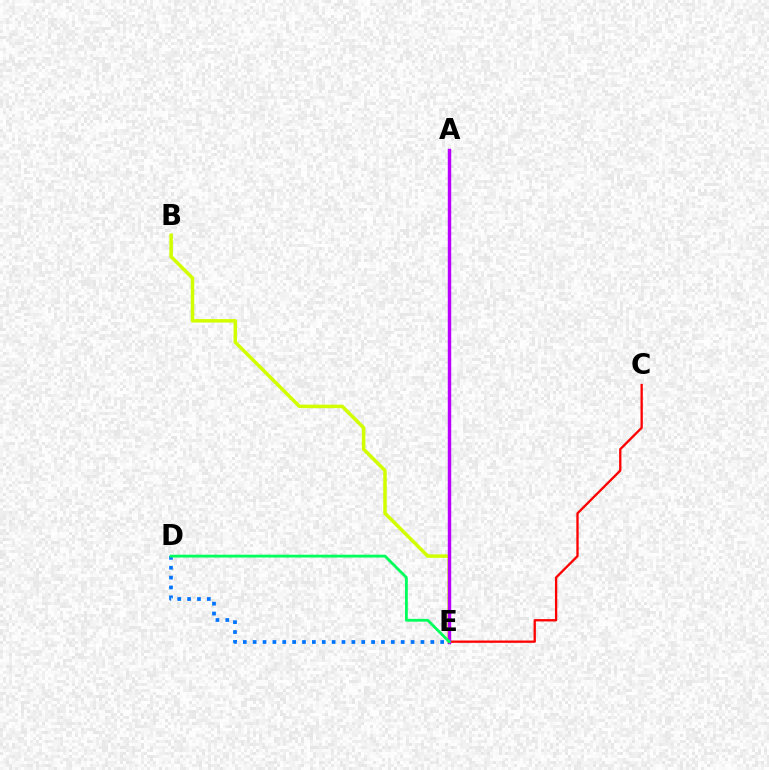{('C', 'E'): [{'color': '#ff0000', 'line_style': 'solid', 'thickness': 1.66}], ('B', 'E'): [{'color': '#d1ff00', 'line_style': 'solid', 'thickness': 2.53}], ('D', 'E'): [{'color': '#0074ff', 'line_style': 'dotted', 'thickness': 2.68}, {'color': '#00ff5c', 'line_style': 'solid', 'thickness': 2.02}], ('A', 'E'): [{'color': '#b900ff', 'line_style': 'solid', 'thickness': 2.47}]}